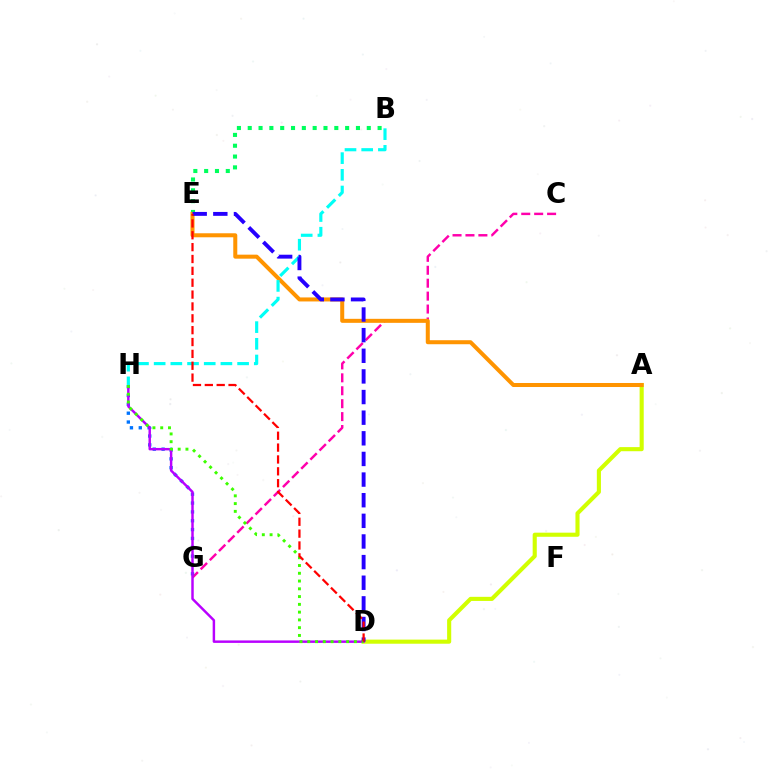{('C', 'G'): [{'color': '#ff00ac', 'line_style': 'dashed', 'thickness': 1.76}], ('G', 'H'): [{'color': '#0074ff', 'line_style': 'dotted', 'thickness': 2.4}], ('A', 'D'): [{'color': '#d1ff00', 'line_style': 'solid', 'thickness': 2.96}], ('B', 'E'): [{'color': '#00ff5c', 'line_style': 'dotted', 'thickness': 2.94}], ('A', 'E'): [{'color': '#ff9400', 'line_style': 'solid', 'thickness': 2.89}], ('D', 'H'): [{'color': '#b900ff', 'line_style': 'solid', 'thickness': 1.77}, {'color': '#3dff00', 'line_style': 'dotted', 'thickness': 2.11}], ('B', 'H'): [{'color': '#00fff6', 'line_style': 'dashed', 'thickness': 2.27}], ('D', 'E'): [{'color': '#2500ff', 'line_style': 'dashed', 'thickness': 2.8}, {'color': '#ff0000', 'line_style': 'dashed', 'thickness': 1.61}]}